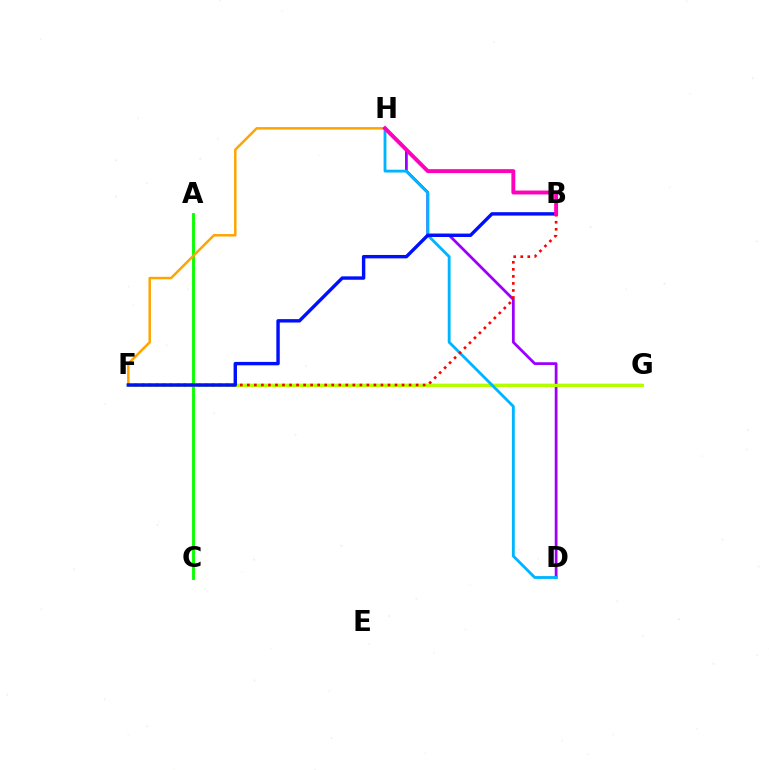{('A', 'C'): [{'color': '#08ff00', 'line_style': 'solid', 'thickness': 2.07}], ('D', 'H'): [{'color': '#9b00ff', 'line_style': 'solid', 'thickness': 1.99}, {'color': '#00b5ff', 'line_style': 'solid', 'thickness': 2.04}], ('F', 'G'): [{'color': '#00ff9d', 'line_style': 'solid', 'thickness': 1.77}, {'color': '#b3ff00', 'line_style': 'solid', 'thickness': 2.15}], ('F', 'H'): [{'color': '#ffa500', 'line_style': 'solid', 'thickness': 1.8}], ('B', 'F'): [{'color': '#ff0000', 'line_style': 'dotted', 'thickness': 1.91}, {'color': '#0010ff', 'line_style': 'solid', 'thickness': 2.45}], ('B', 'H'): [{'color': '#ff00bd', 'line_style': 'solid', 'thickness': 2.82}]}